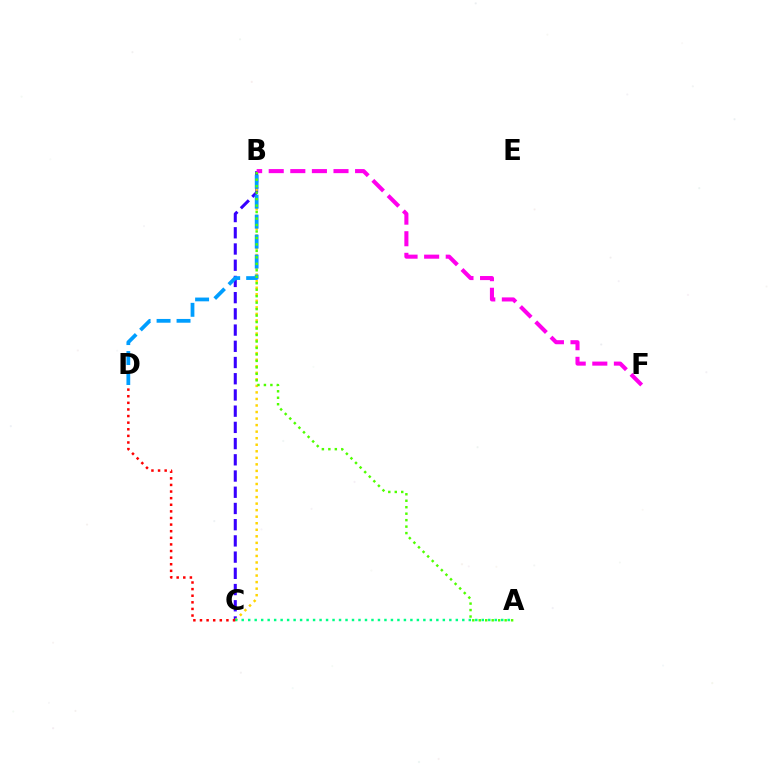{('B', 'C'): [{'color': '#3700ff', 'line_style': 'dashed', 'thickness': 2.2}, {'color': '#ffd500', 'line_style': 'dotted', 'thickness': 1.78}], ('A', 'C'): [{'color': '#00ff86', 'line_style': 'dotted', 'thickness': 1.76}], ('B', 'F'): [{'color': '#ff00ed', 'line_style': 'dashed', 'thickness': 2.93}], ('B', 'D'): [{'color': '#009eff', 'line_style': 'dashed', 'thickness': 2.71}], ('A', 'B'): [{'color': '#4fff00', 'line_style': 'dotted', 'thickness': 1.76}], ('C', 'D'): [{'color': '#ff0000', 'line_style': 'dotted', 'thickness': 1.8}]}